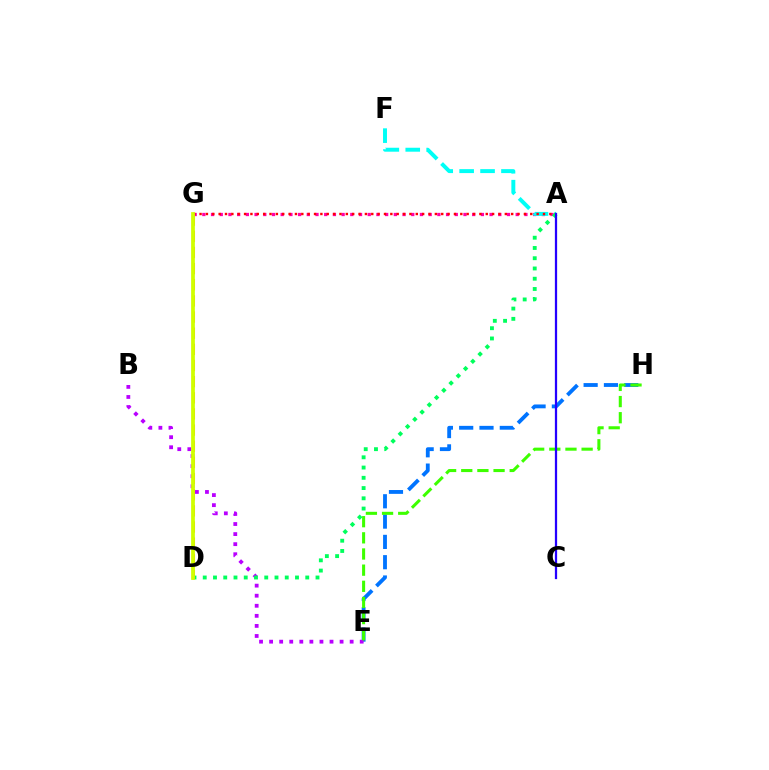{('A', 'G'): [{'color': '#ff00ac', 'line_style': 'dotted', 'thickness': 2.37}, {'color': '#ff0000', 'line_style': 'dotted', 'thickness': 1.73}], ('E', 'H'): [{'color': '#0074ff', 'line_style': 'dashed', 'thickness': 2.76}, {'color': '#3dff00', 'line_style': 'dashed', 'thickness': 2.19}], ('A', 'F'): [{'color': '#00fff6', 'line_style': 'dashed', 'thickness': 2.84}], ('B', 'E'): [{'color': '#b900ff', 'line_style': 'dotted', 'thickness': 2.74}], ('A', 'D'): [{'color': '#00ff5c', 'line_style': 'dotted', 'thickness': 2.79}], ('D', 'G'): [{'color': '#ff9400', 'line_style': 'dashed', 'thickness': 2.19}, {'color': '#d1ff00', 'line_style': 'solid', 'thickness': 2.7}], ('A', 'C'): [{'color': '#2500ff', 'line_style': 'solid', 'thickness': 1.62}]}